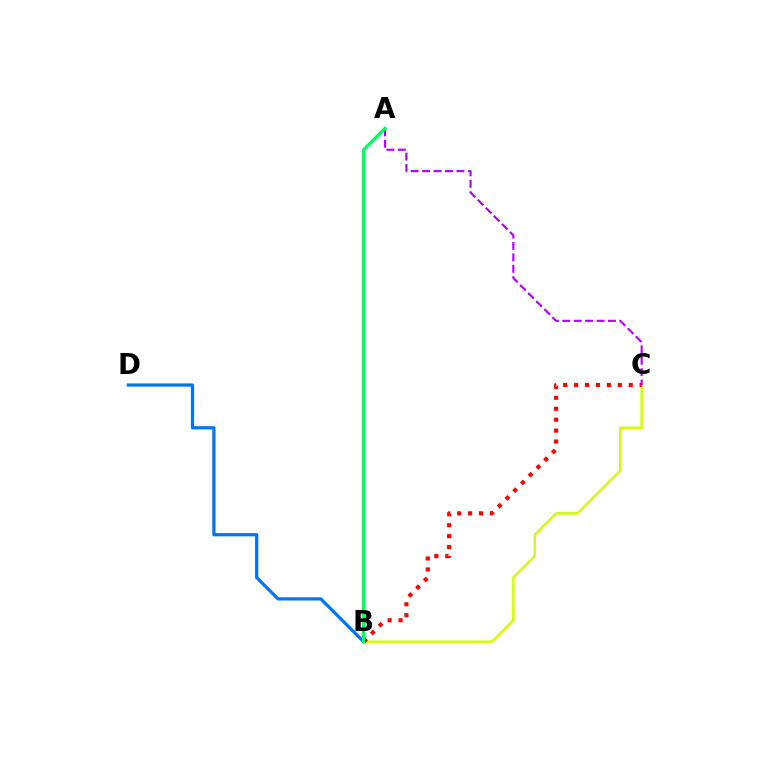{('B', 'C'): [{'color': '#d1ff00', 'line_style': 'solid', 'thickness': 1.78}, {'color': '#ff0000', 'line_style': 'dotted', 'thickness': 2.97}], ('B', 'D'): [{'color': '#0074ff', 'line_style': 'solid', 'thickness': 2.32}], ('A', 'C'): [{'color': '#b900ff', 'line_style': 'dashed', 'thickness': 1.55}], ('A', 'B'): [{'color': '#00ff5c', 'line_style': 'solid', 'thickness': 2.29}]}